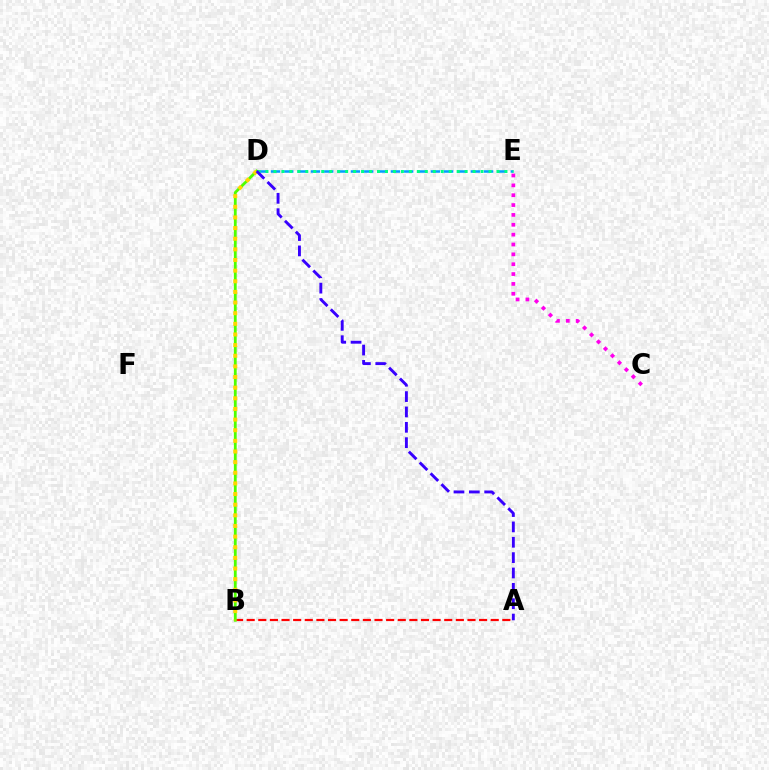{('A', 'B'): [{'color': '#ff0000', 'line_style': 'dashed', 'thickness': 1.58}], ('B', 'D'): [{'color': '#4fff00', 'line_style': 'solid', 'thickness': 2.01}, {'color': '#ffd500', 'line_style': 'dotted', 'thickness': 2.89}], ('D', 'E'): [{'color': '#009eff', 'line_style': 'dashed', 'thickness': 1.81}, {'color': '#00ff86', 'line_style': 'dotted', 'thickness': 2.16}], ('C', 'E'): [{'color': '#ff00ed', 'line_style': 'dotted', 'thickness': 2.68}], ('A', 'D'): [{'color': '#3700ff', 'line_style': 'dashed', 'thickness': 2.09}]}